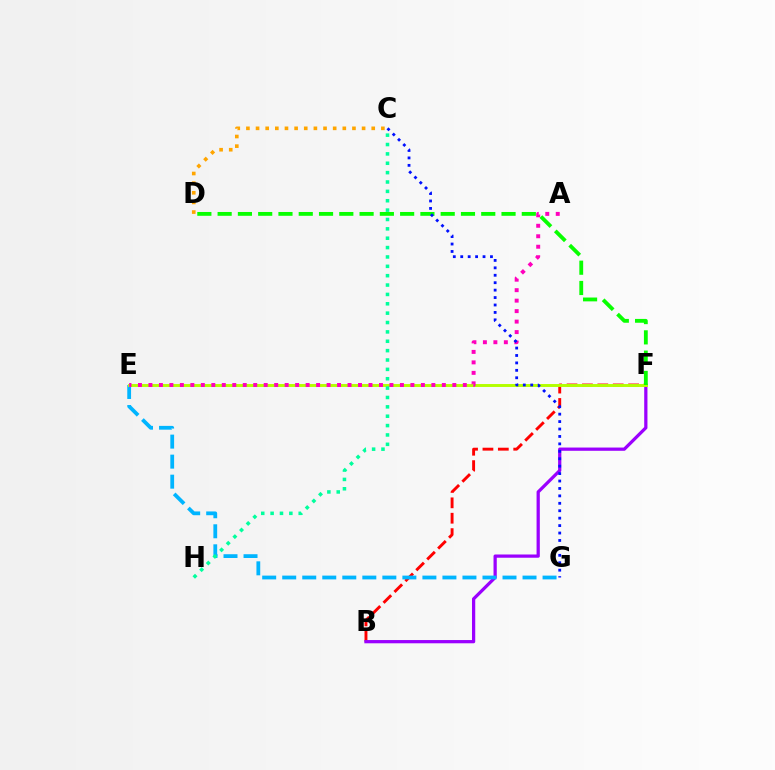{('B', 'F'): [{'color': '#ff0000', 'line_style': 'dashed', 'thickness': 2.09}, {'color': '#9b00ff', 'line_style': 'solid', 'thickness': 2.33}], ('C', 'D'): [{'color': '#ffa500', 'line_style': 'dotted', 'thickness': 2.62}], ('E', 'G'): [{'color': '#00b5ff', 'line_style': 'dashed', 'thickness': 2.72}], ('E', 'F'): [{'color': '#b3ff00', 'line_style': 'solid', 'thickness': 2.11}], ('C', 'H'): [{'color': '#00ff9d', 'line_style': 'dotted', 'thickness': 2.55}], ('A', 'E'): [{'color': '#ff00bd', 'line_style': 'dotted', 'thickness': 2.85}], ('D', 'F'): [{'color': '#08ff00', 'line_style': 'dashed', 'thickness': 2.75}], ('C', 'G'): [{'color': '#0010ff', 'line_style': 'dotted', 'thickness': 2.02}]}